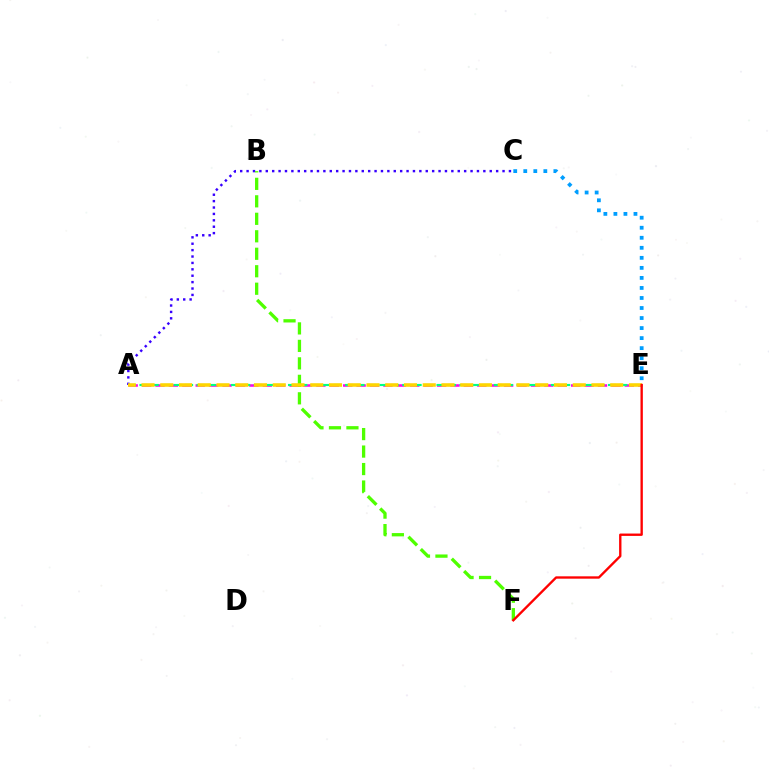{('A', 'E'): [{'color': '#ff00ed', 'line_style': 'dashed', 'thickness': 1.82}, {'color': '#00ff86', 'line_style': 'dashed', 'thickness': 1.55}, {'color': '#ffd500', 'line_style': 'dashed', 'thickness': 2.55}], ('C', 'E'): [{'color': '#009eff', 'line_style': 'dotted', 'thickness': 2.73}], ('A', 'C'): [{'color': '#3700ff', 'line_style': 'dotted', 'thickness': 1.74}], ('B', 'F'): [{'color': '#4fff00', 'line_style': 'dashed', 'thickness': 2.37}], ('E', 'F'): [{'color': '#ff0000', 'line_style': 'solid', 'thickness': 1.7}]}